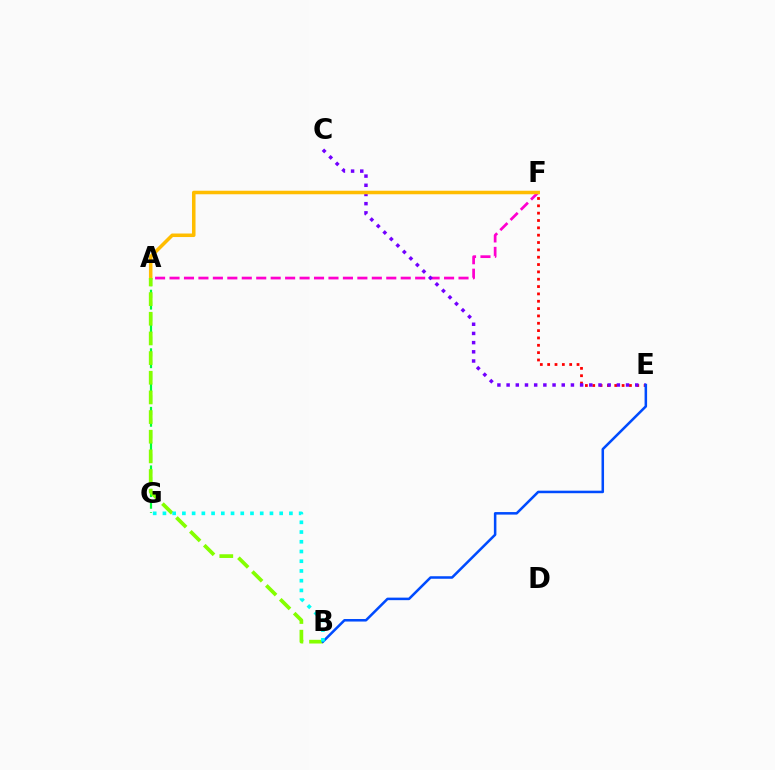{('E', 'F'): [{'color': '#ff0000', 'line_style': 'dotted', 'thickness': 1.99}], ('A', 'F'): [{'color': '#ff00cf', 'line_style': 'dashed', 'thickness': 1.96}, {'color': '#ffbd00', 'line_style': 'solid', 'thickness': 2.54}], ('A', 'G'): [{'color': '#00ff39', 'line_style': 'dashed', 'thickness': 1.59}], ('C', 'E'): [{'color': '#7200ff', 'line_style': 'dotted', 'thickness': 2.5}], ('A', 'B'): [{'color': '#84ff00', 'line_style': 'dashed', 'thickness': 2.67}], ('B', 'E'): [{'color': '#004bff', 'line_style': 'solid', 'thickness': 1.82}], ('B', 'G'): [{'color': '#00fff6', 'line_style': 'dotted', 'thickness': 2.64}]}